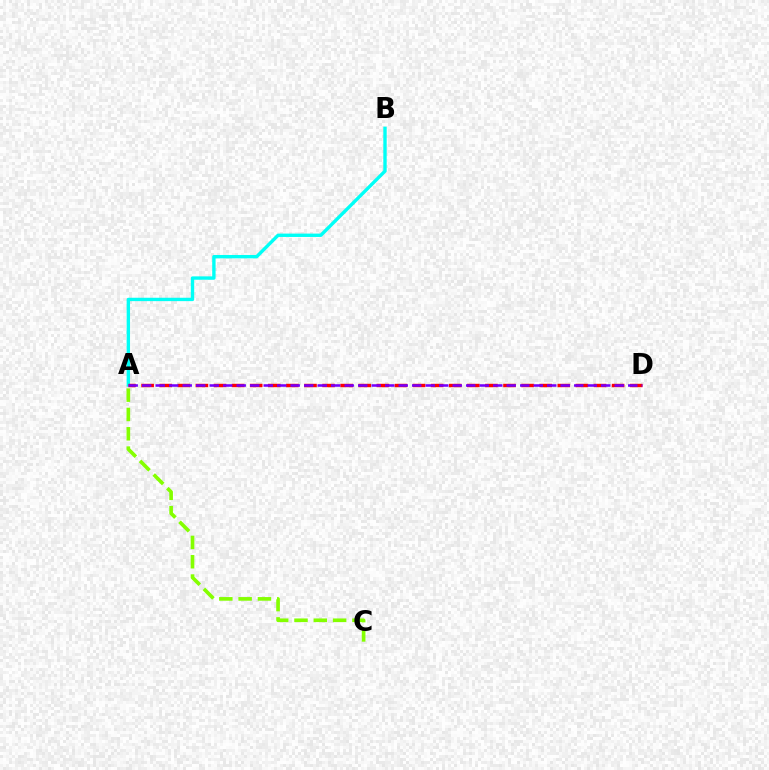{('A', 'B'): [{'color': '#00fff6', 'line_style': 'solid', 'thickness': 2.43}], ('A', 'D'): [{'color': '#ff0000', 'line_style': 'dashed', 'thickness': 2.46}, {'color': '#7200ff', 'line_style': 'dashed', 'thickness': 1.83}], ('A', 'C'): [{'color': '#84ff00', 'line_style': 'dashed', 'thickness': 2.62}]}